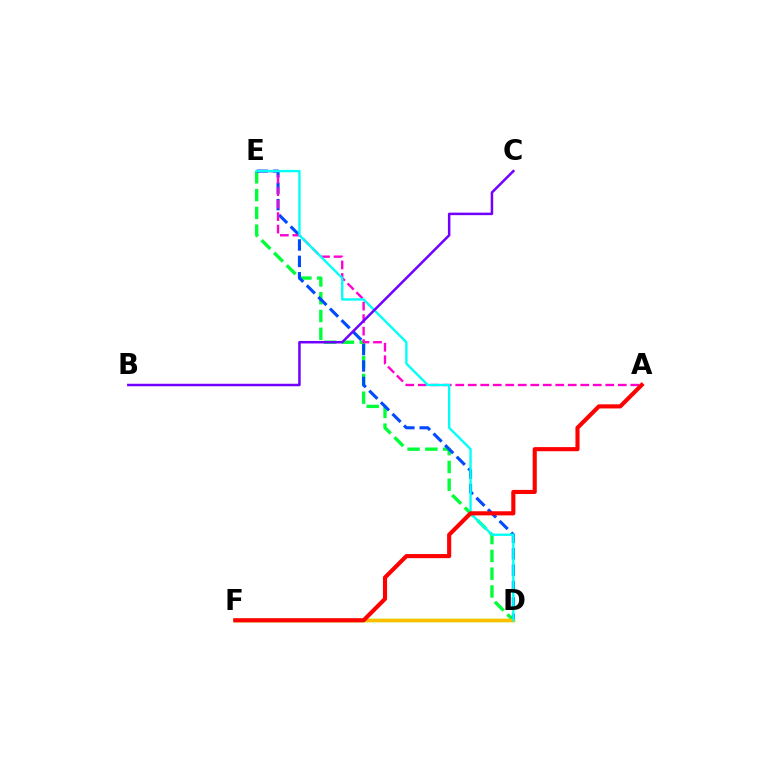{('D', 'E'): [{'color': '#00ff39', 'line_style': 'dashed', 'thickness': 2.42}, {'color': '#004bff', 'line_style': 'dashed', 'thickness': 2.23}, {'color': '#00fff6', 'line_style': 'solid', 'thickness': 1.7}], ('D', 'F'): [{'color': '#84ff00', 'line_style': 'solid', 'thickness': 2.5}, {'color': '#ffbd00', 'line_style': 'solid', 'thickness': 2.42}], ('A', 'E'): [{'color': '#ff00cf', 'line_style': 'dashed', 'thickness': 1.7}], ('A', 'F'): [{'color': '#ff0000', 'line_style': 'solid', 'thickness': 2.96}], ('B', 'C'): [{'color': '#7200ff', 'line_style': 'solid', 'thickness': 1.8}]}